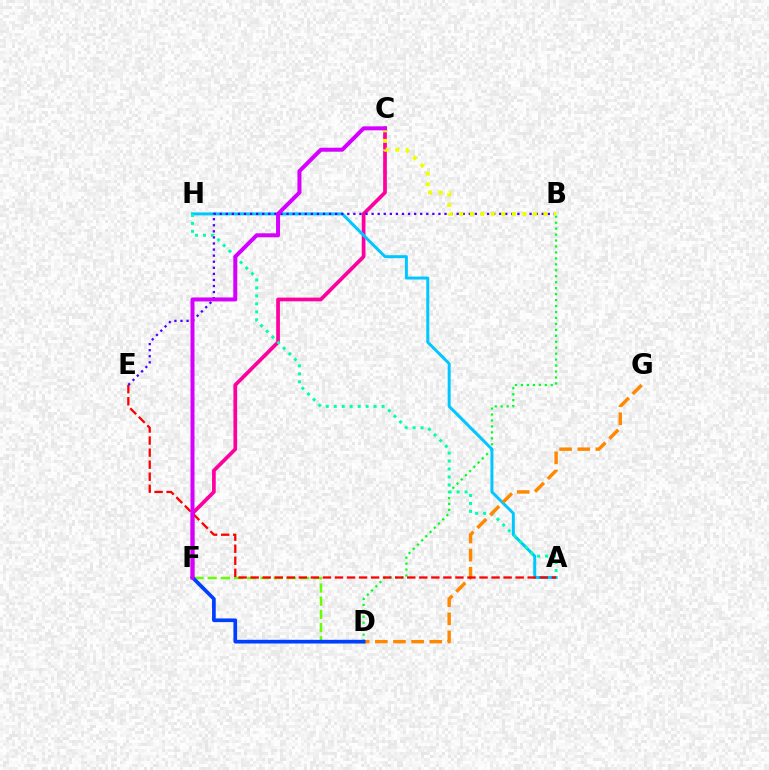{('C', 'F'): [{'color': '#ff00a0', 'line_style': 'solid', 'thickness': 2.67}, {'color': '#d600ff', 'line_style': 'solid', 'thickness': 2.87}], ('D', 'F'): [{'color': '#66ff00', 'line_style': 'dashed', 'thickness': 1.79}, {'color': '#003fff', 'line_style': 'solid', 'thickness': 2.66}], ('B', 'D'): [{'color': '#00ff27', 'line_style': 'dotted', 'thickness': 1.62}], ('A', 'H'): [{'color': '#00c7ff', 'line_style': 'solid', 'thickness': 2.14}, {'color': '#00ffaf', 'line_style': 'dotted', 'thickness': 2.17}], ('D', 'G'): [{'color': '#ff8800', 'line_style': 'dashed', 'thickness': 2.46}], ('A', 'E'): [{'color': '#ff0000', 'line_style': 'dashed', 'thickness': 1.64}], ('B', 'E'): [{'color': '#4f00ff', 'line_style': 'dotted', 'thickness': 1.65}], ('B', 'C'): [{'color': '#eeff00', 'line_style': 'dotted', 'thickness': 2.86}]}